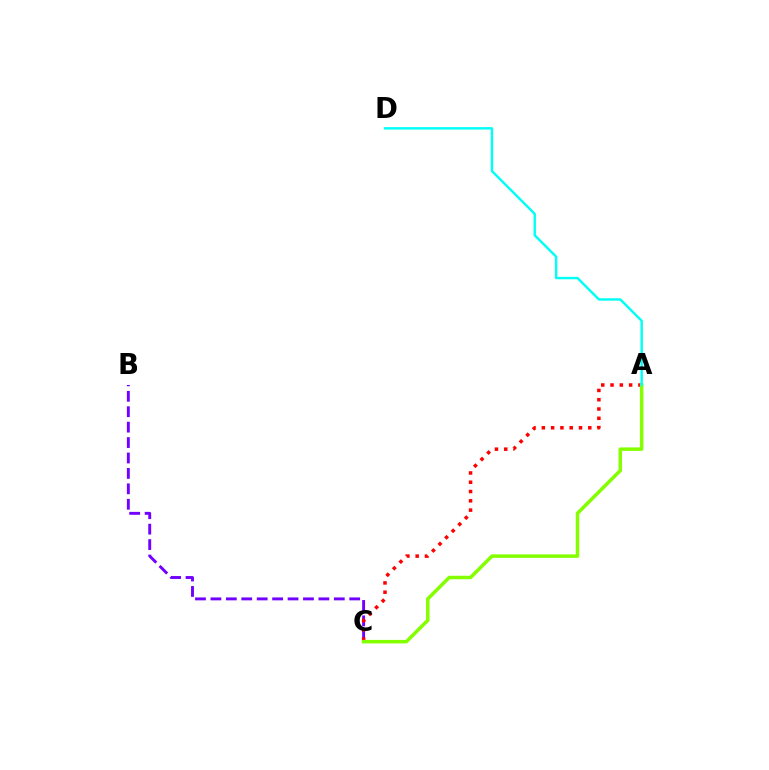{('B', 'C'): [{'color': '#7200ff', 'line_style': 'dashed', 'thickness': 2.1}], ('A', 'C'): [{'color': '#ff0000', 'line_style': 'dotted', 'thickness': 2.52}, {'color': '#84ff00', 'line_style': 'solid', 'thickness': 2.52}], ('A', 'D'): [{'color': '#00fff6', 'line_style': 'solid', 'thickness': 1.74}]}